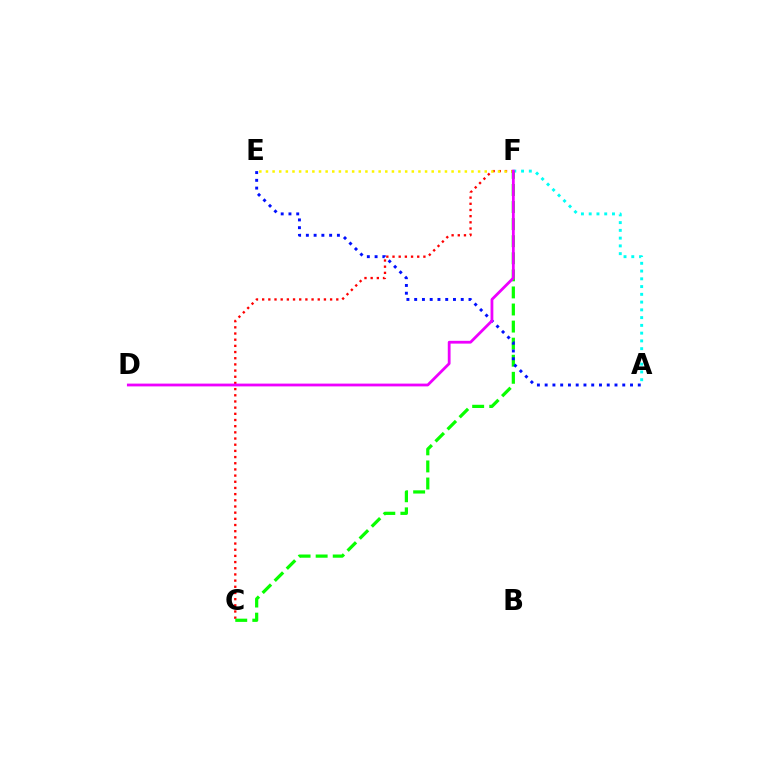{('C', 'F'): [{'color': '#ff0000', 'line_style': 'dotted', 'thickness': 1.68}, {'color': '#08ff00', 'line_style': 'dashed', 'thickness': 2.32}], ('A', 'F'): [{'color': '#00fff6', 'line_style': 'dotted', 'thickness': 2.11}], ('E', 'F'): [{'color': '#fcf500', 'line_style': 'dotted', 'thickness': 1.8}], ('A', 'E'): [{'color': '#0010ff', 'line_style': 'dotted', 'thickness': 2.11}], ('D', 'F'): [{'color': '#ee00ff', 'line_style': 'solid', 'thickness': 2.01}]}